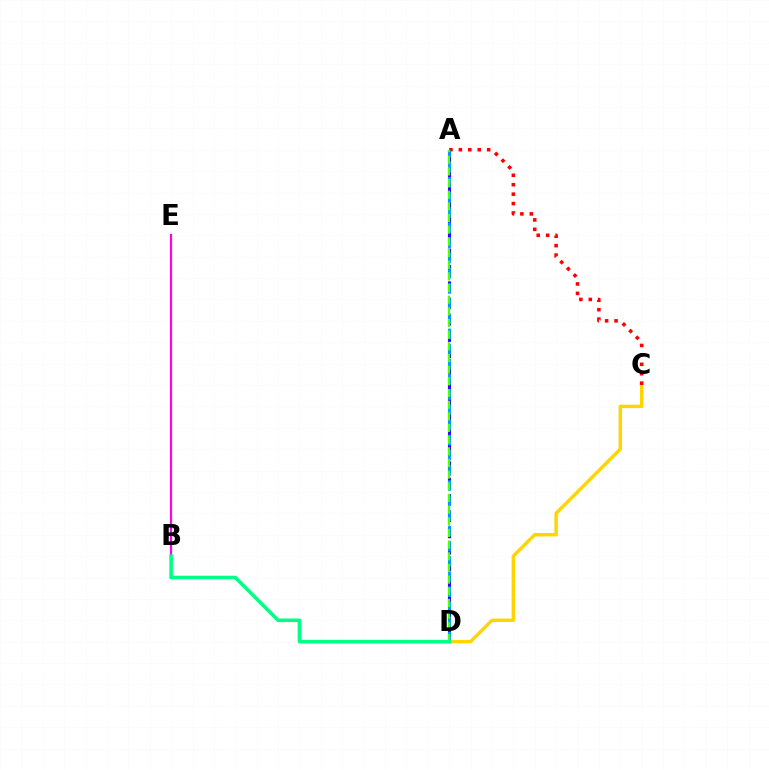{('B', 'E'): [{'color': '#ff00ed', 'line_style': 'solid', 'thickness': 1.58}], ('C', 'D'): [{'color': '#ffd500', 'line_style': 'solid', 'thickness': 2.47}], ('A', 'C'): [{'color': '#ff0000', 'line_style': 'dotted', 'thickness': 2.56}], ('A', 'D'): [{'color': '#3700ff', 'line_style': 'dashed', 'thickness': 2.22}, {'color': '#009eff', 'line_style': 'dashed', 'thickness': 2.06}, {'color': '#4fff00', 'line_style': 'dashed', 'thickness': 1.58}], ('B', 'D'): [{'color': '#00ff86', 'line_style': 'solid', 'thickness': 2.57}]}